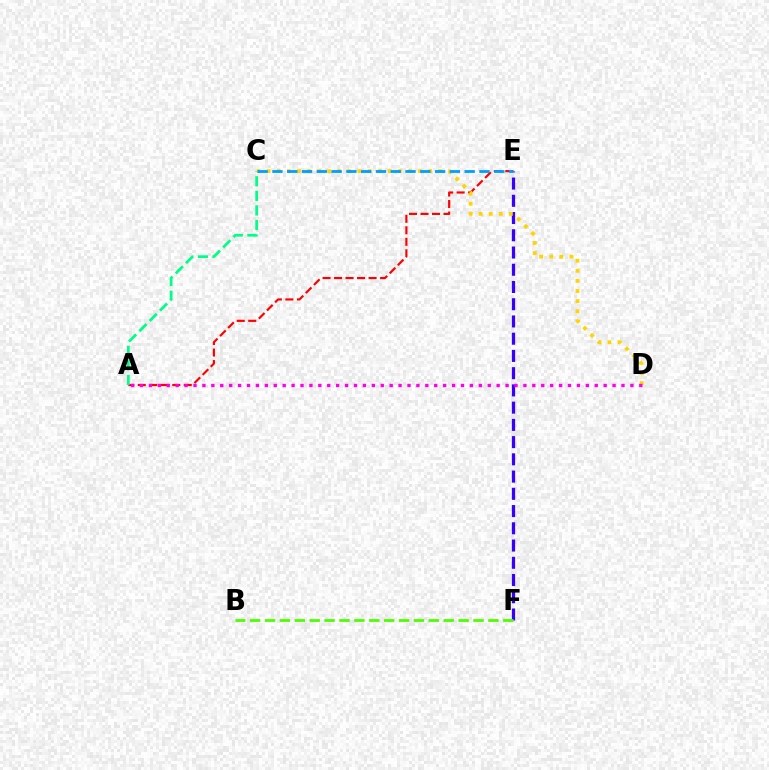{('E', 'F'): [{'color': '#3700ff', 'line_style': 'dashed', 'thickness': 2.34}], ('A', 'E'): [{'color': '#ff0000', 'line_style': 'dashed', 'thickness': 1.56}], ('A', 'C'): [{'color': '#00ff86', 'line_style': 'dashed', 'thickness': 1.98}], ('C', 'D'): [{'color': '#ffd500', 'line_style': 'dotted', 'thickness': 2.74}], ('A', 'D'): [{'color': '#ff00ed', 'line_style': 'dotted', 'thickness': 2.42}], ('C', 'E'): [{'color': '#009eff', 'line_style': 'dashed', 'thickness': 2.01}], ('B', 'F'): [{'color': '#4fff00', 'line_style': 'dashed', 'thickness': 2.02}]}